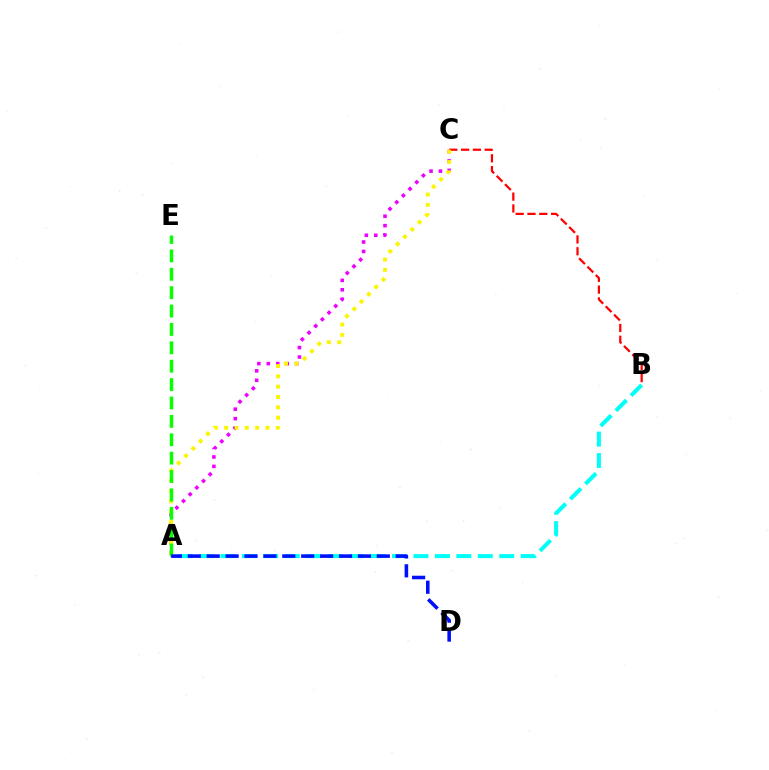{('A', 'B'): [{'color': '#00fff6', 'line_style': 'dashed', 'thickness': 2.91}], ('A', 'C'): [{'color': '#ee00ff', 'line_style': 'dotted', 'thickness': 2.56}, {'color': '#fcf500', 'line_style': 'dotted', 'thickness': 2.81}], ('B', 'C'): [{'color': '#ff0000', 'line_style': 'dashed', 'thickness': 1.6}], ('A', 'E'): [{'color': '#08ff00', 'line_style': 'dashed', 'thickness': 2.5}], ('A', 'D'): [{'color': '#0010ff', 'line_style': 'dashed', 'thickness': 2.57}]}